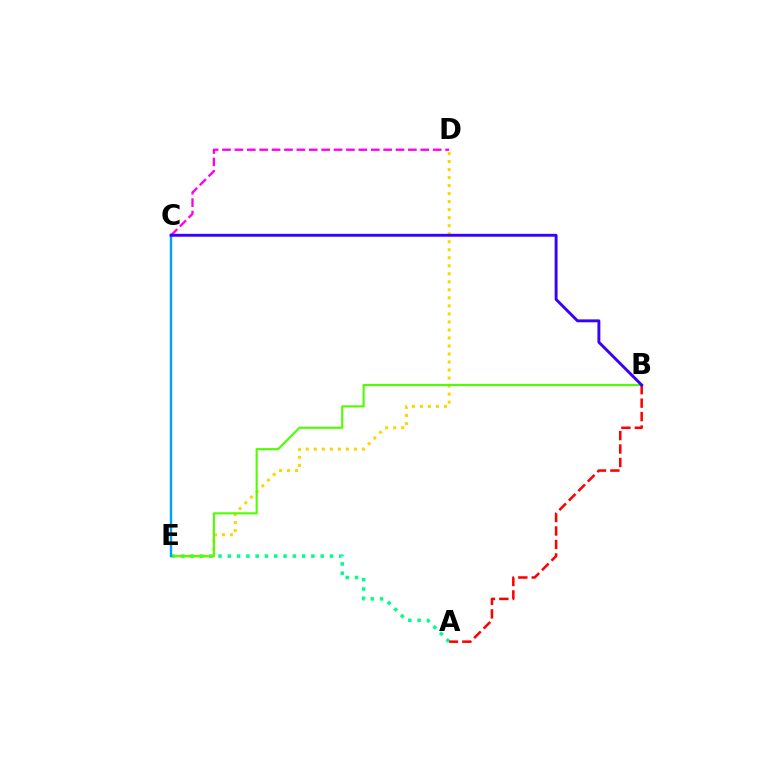{('A', 'E'): [{'color': '#00ff86', 'line_style': 'dotted', 'thickness': 2.52}], ('D', 'E'): [{'color': '#ffd500', 'line_style': 'dotted', 'thickness': 2.18}], ('B', 'E'): [{'color': '#4fff00', 'line_style': 'solid', 'thickness': 1.53}], ('C', 'E'): [{'color': '#009eff', 'line_style': 'solid', 'thickness': 1.74}], ('C', 'D'): [{'color': '#ff00ed', 'line_style': 'dashed', 'thickness': 1.68}], ('A', 'B'): [{'color': '#ff0000', 'line_style': 'dashed', 'thickness': 1.83}], ('B', 'C'): [{'color': '#3700ff', 'line_style': 'solid', 'thickness': 2.09}]}